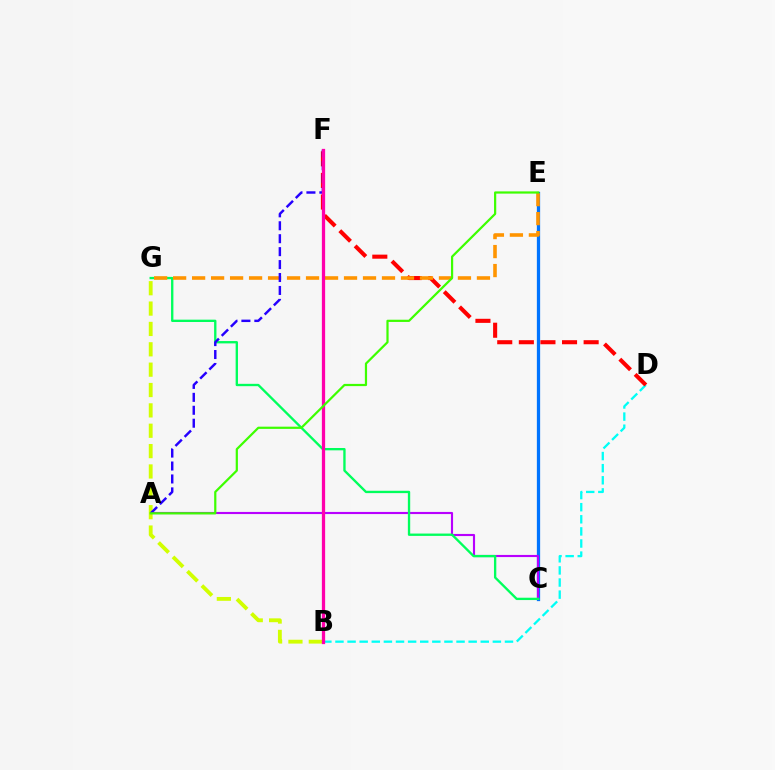{('C', 'E'): [{'color': '#0074ff', 'line_style': 'solid', 'thickness': 2.36}], ('B', 'D'): [{'color': '#00fff6', 'line_style': 'dashed', 'thickness': 1.64}], ('A', 'C'): [{'color': '#b900ff', 'line_style': 'solid', 'thickness': 1.54}], ('B', 'G'): [{'color': '#d1ff00', 'line_style': 'dashed', 'thickness': 2.77}], ('C', 'G'): [{'color': '#00ff5c', 'line_style': 'solid', 'thickness': 1.69}], ('D', 'F'): [{'color': '#ff0000', 'line_style': 'dashed', 'thickness': 2.93}], ('E', 'G'): [{'color': '#ff9400', 'line_style': 'dashed', 'thickness': 2.58}], ('A', 'F'): [{'color': '#2500ff', 'line_style': 'dashed', 'thickness': 1.76}], ('B', 'F'): [{'color': '#ff00ac', 'line_style': 'solid', 'thickness': 2.35}], ('A', 'E'): [{'color': '#3dff00', 'line_style': 'solid', 'thickness': 1.6}]}